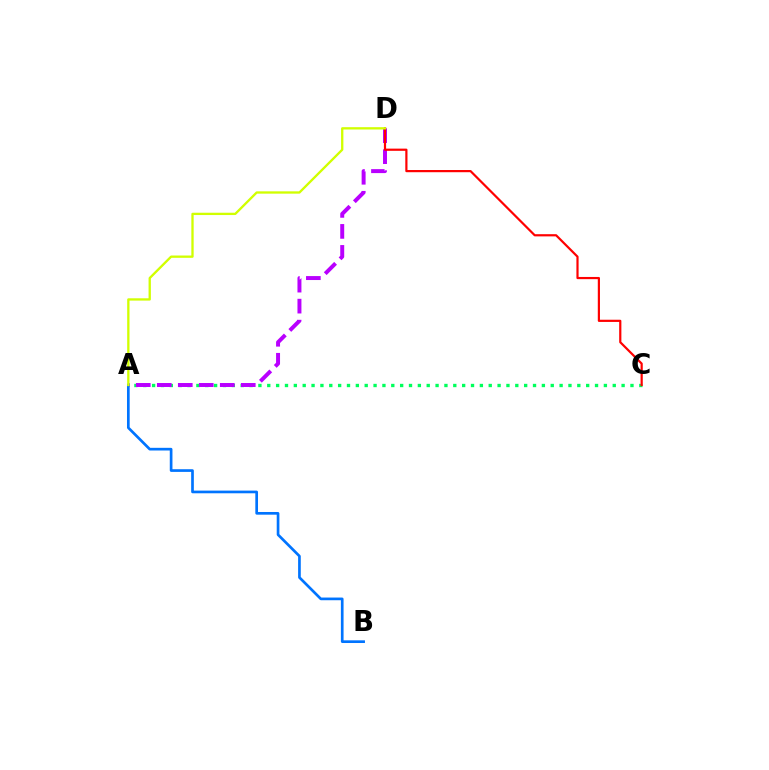{('A', 'C'): [{'color': '#00ff5c', 'line_style': 'dotted', 'thickness': 2.41}], ('A', 'D'): [{'color': '#b900ff', 'line_style': 'dashed', 'thickness': 2.85}, {'color': '#d1ff00', 'line_style': 'solid', 'thickness': 1.67}], ('A', 'B'): [{'color': '#0074ff', 'line_style': 'solid', 'thickness': 1.93}], ('C', 'D'): [{'color': '#ff0000', 'line_style': 'solid', 'thickness': 1.58}]}